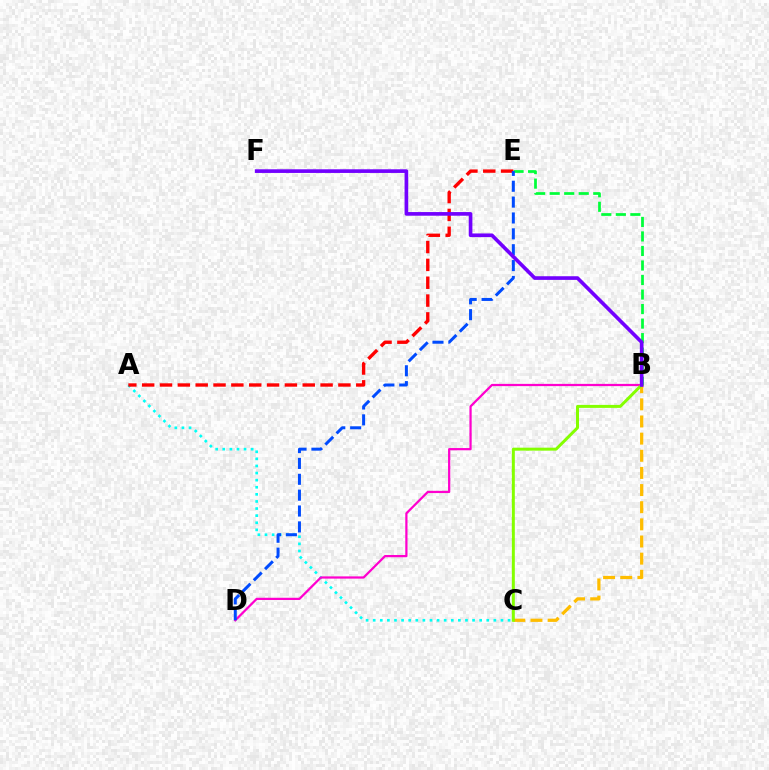{('B', 'E'): [{'color': '#00ff39', 'line_style': 'dashed', 'thickness': 1.97}], ('A', 'C'): [{'color': '#00fff6', 'line_style': 'dotted', 'thickness': 1.93}], ('B', 'C'): [{'color': '#ffbd00', 'line_style': 'dashed', 'thickness': 2.33}, {'color': '#84ff00', 'line_style': 'solid', 'thickness': 2.15}], ('A', 'E'): [{'color': '#ff0000', 'line_style': 'dashed', 'thickness': 2.42}], ('B', 'D'): [{'color': '#ff00cf', 'line_style': 'solid', 'thickness': 1.61}], ('D', 'E'): [{'color': '#004bff', 'line_style': 'dashed', 'thickness': 2.16}], ('B', 'F'): [{'color': '#7200ff', 'line_style': 'solid', 'thickness': 2.63}]}